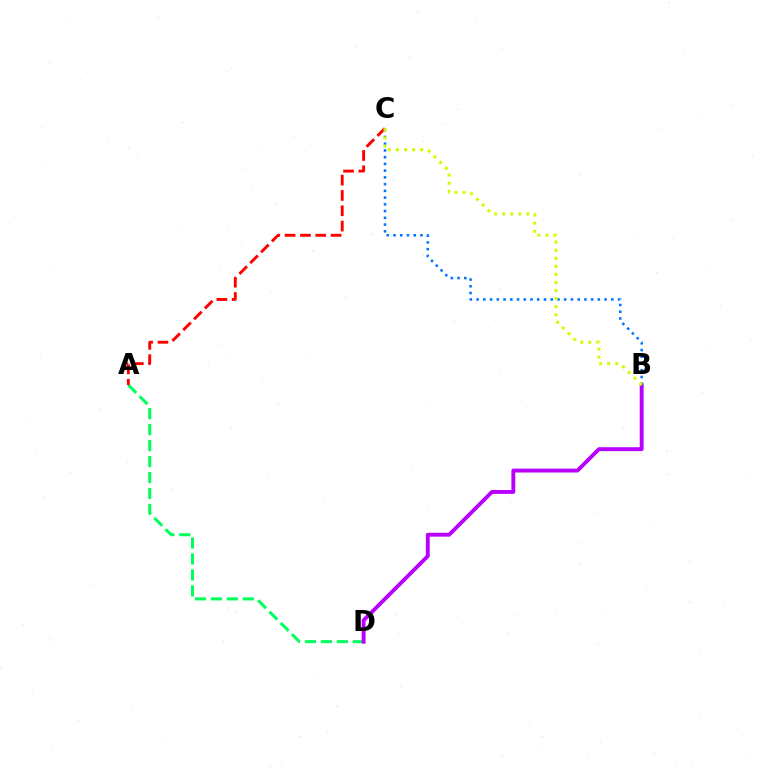{('A', 'D'): [{'color': '#00ff5c', 'line_style': 'dashed', 'thickness': 2.17}], ('A', 'C'): [{'color': '#ff0000', 'line_style': 'dashed', 'thickness': 2.08}], ('B', 'D'): [{'color': '#b900ff', 'line_style': 'solid', 'thickness': 2.8}], ('B', 'C'): [{'color': '#0074ff', 'line_style': 'dotted', 'thickness': 1.83}, {'color': '#d1ff00', 'line_style': 'dotted', 'thickness': 2.19}]}